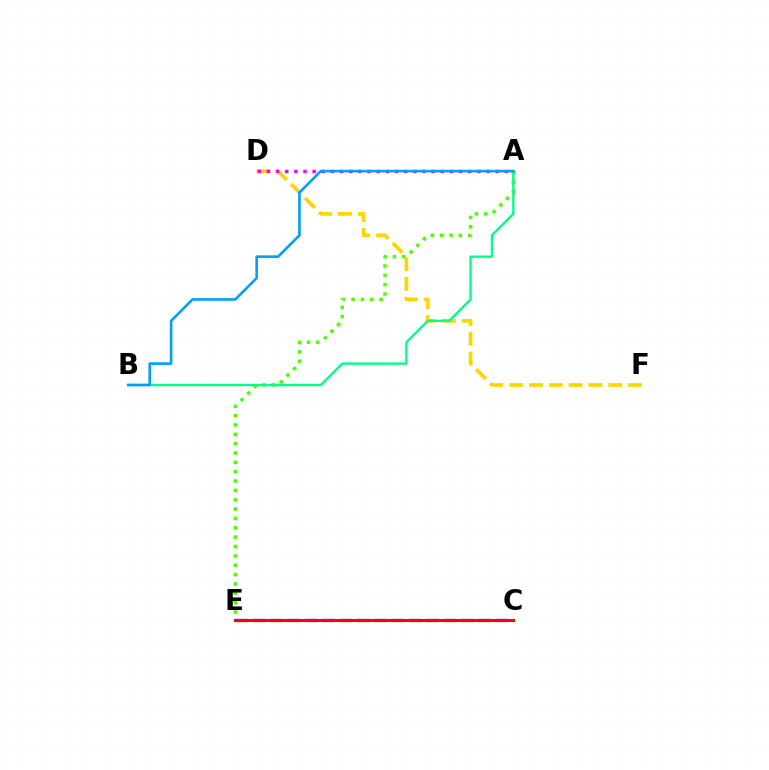{('D', 'F'): [{'color': '#ffd500', 'line_style': 'dashed', 'thickness': 2.69}], ('A', 'E'): [{'color': '#4fff00', 'line_style': 'dotted', 'thickness': 2.54}], ('A', 'B'): [{'color': '#00ff86', 'line_style': 'solid', 'thickness': 1.69}, {'color': '#009eff', 'line_style': 'solid', 'thickness': 1.88}], ('A', 'D'): [{'color': '#ff00ed', 'line_style': 'dotted', 'thickness': 2.49}], ('C', 'E'): [{'color': '#3700ff', 'line_style': 'dashed', 'thickness': 2.36}, {'color': '#ff0000', 'line_style': 'solid', 'thickness': 2.19}]}